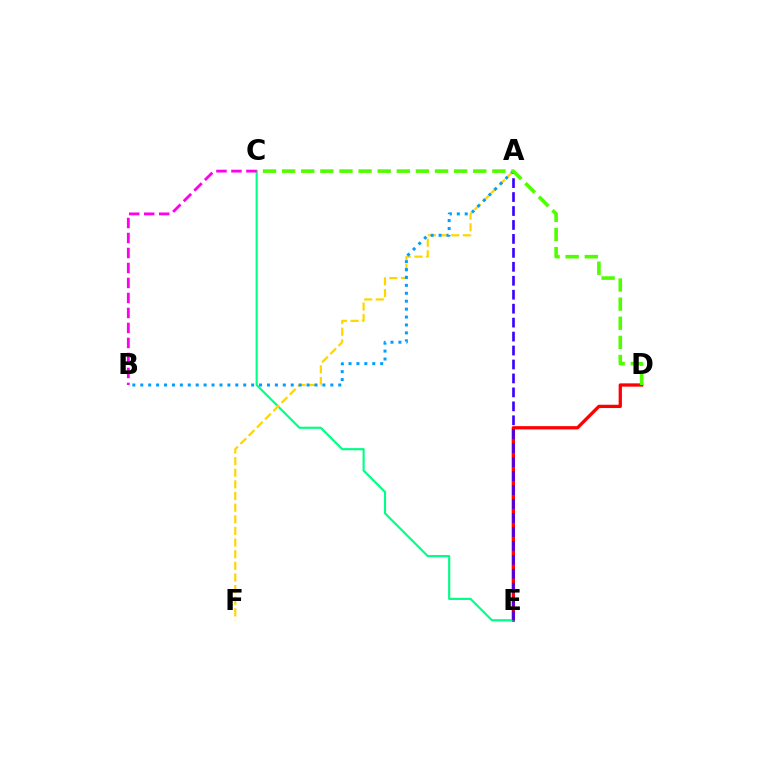{('D', 'E'): [{'color': '#ff0000', 'line_style': 'solid', 'thickness': 2.36}], ('C', 'E'): [{'color': '#00ff86', 'line_style': 'solid', 'thickness': 1.54}], ('A', 'E'): [{'color': '#3700ff', 'line_style': 'dashed', 'thickness': 1.9}], ('A', 'F'): [{'color': '#ffd500', 'line_style': 'dashed', 'thickness': 1.58}], ('A', 'B'): [{'color': '#009eff', 'line_style': 'dotted', 'thickness': 2.15}], ('C', 'D'): [{'color': '#4fff00', 'line_style': 'dashed', 'thickness': 2.6}], ('B', 'C'): [{'color': '#ff00ed', 'line_style': 'dashed', 'thickness': 2.04}]}